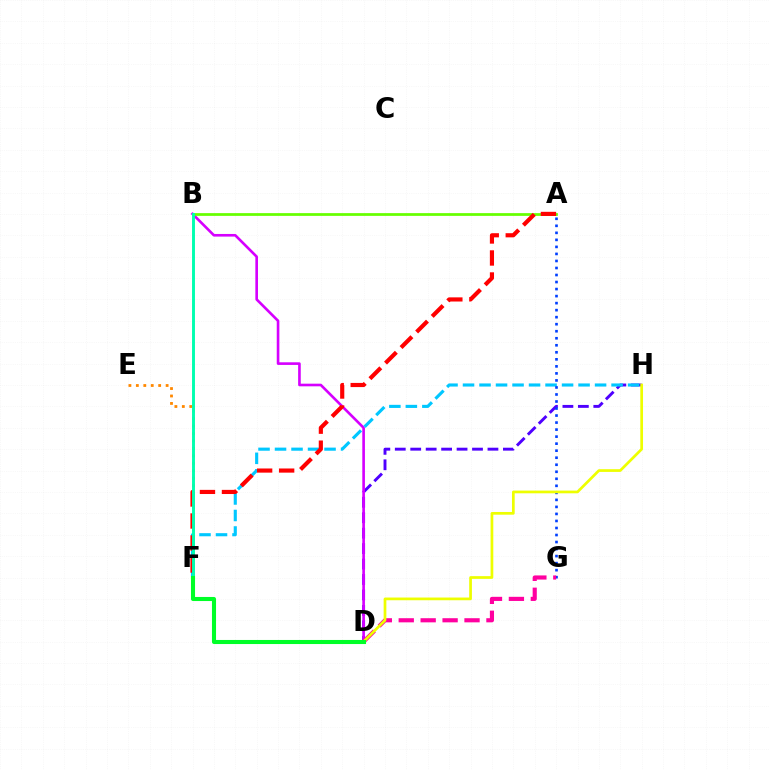{('D', 'H'): [{'color': '#4f00ff', 'line_style': 'dashed', 'thickness': 2.1}, {'color': '#eeff00', 'line_style': 'solid', 'thickness': 1.96}], ('B', 'D'): [{'color': '#d600ff', 'line_style': 'solid', 'thickness': 1.9}], ('A', 'B'): [{'color': '#66ff00', 'line_style': 'solid', 'thickness': 1.98}], ('F', 'H'): [{'color': '#00c7ff', 'line_style': 'dashed', 'thickness': 2.24}], ('A', 'F'): [{'color': '#ff0000', 'line_style': 'dashed', 'thickness': 2.99}], ('A', 'G'): [{'color': '#003fff', 'line_style': 'dotted', 'thickness': 1.91}], ('E', 'F'): [{'color': '#ff8800', 'line_style': 'dotted', 'thickness': 2.02}], ('B', 'F'): [{'color': '#00ffaf', 'line_style': 'solid', 'thickness': 2.1}], ('D', 'G'): [{'color': '#ff00a0', 'line_style': 'dashed', 'thickness': 2.98}], ('D', 'F'): [{'color': '#00ff27', 'line_style': 'solid', 'thickness': 2.94}]}